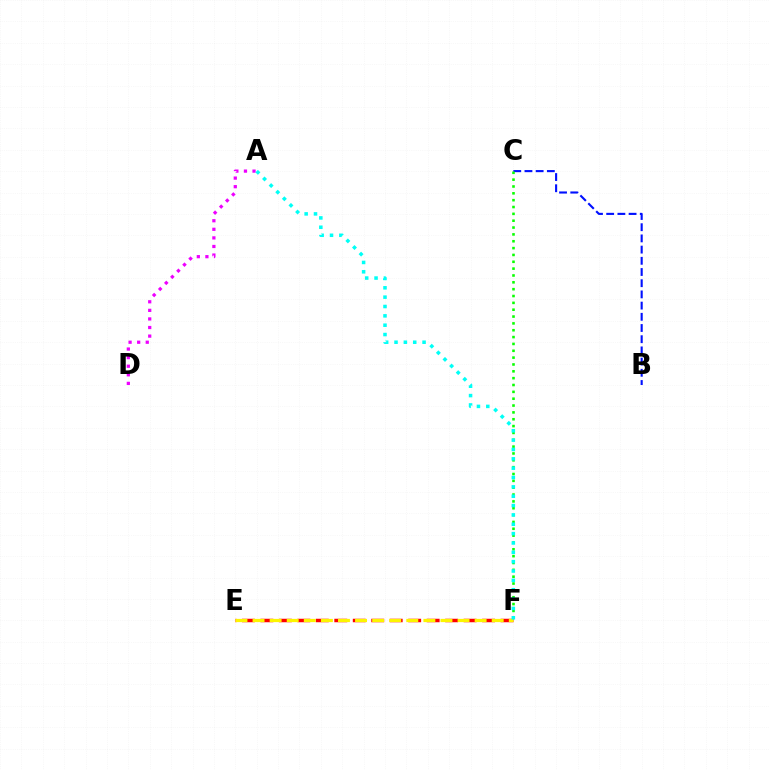{('A', 'D'): [{'color': '#ee00ff', 'line_style': 'dotted', 'thickness': 2.33}], ('E', 'F'): [{'color': '#ff0000', 'line_style': 'dashed', 'thickness': 2.51}, {'color': '#fcf500', 'line_style': 'dashed', 'thickness': 2.32}], ('B', 'C'): [{'color': '#0010ff', 'line_style': 'dashed', 'thickness': 1.52}], ('C', 'F'): [{'color': '#08ff00', 'line_style': 'dotted', 'thickness': 1.86}], ('A', 'F'): [{'color': '#00fff6', 'line_style': 'dotted', 'thickness': 2.54}]}